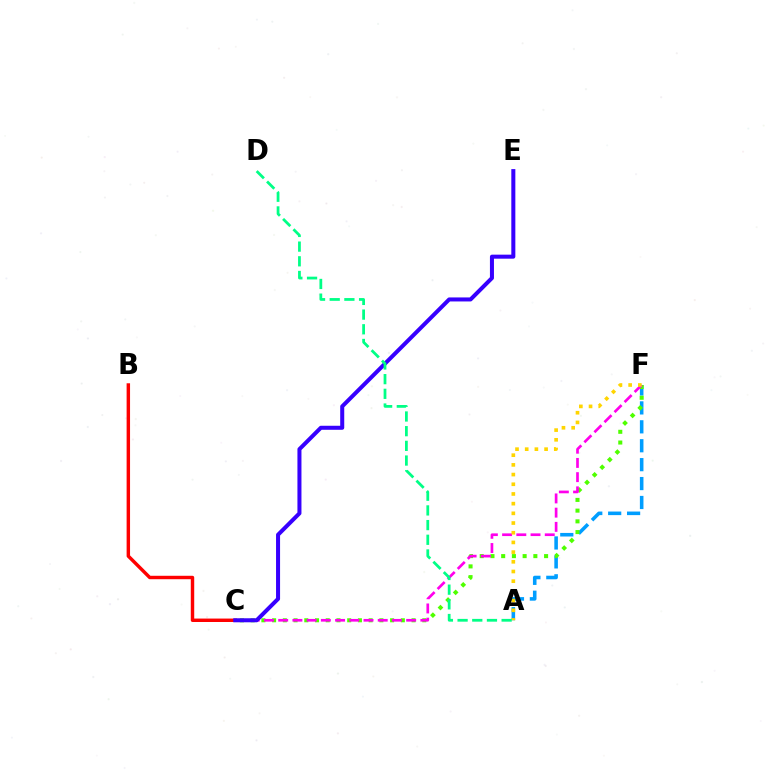{('A', 'F'): [{'color': '#009eff', 'line_style': 'dashed', 'thickness': 2.57}, {'color': '#ffd500', 'line_style': 'dotted', 'thickness': 2.63}], ('C', 'F'): [{'color': '#4fff00', 'line_style': 'dotted', 'thickness': 2.91}, {'color': '#ff00ed', 'line_style': 'dashed', 'thickness': 1.93}], ('B', 'C'): [{'color': '#ff0000', 'line_style': 'solid', 'thickness': 2.47}], ('C', 'E'): [{'color': '#3700ff', 'line_style': 'solid', 'thickness': 2.9}], ('A', 'D'): [{'color': '#00ff86', 'line_style': 'dashed', 'thickness': 1.99}]}